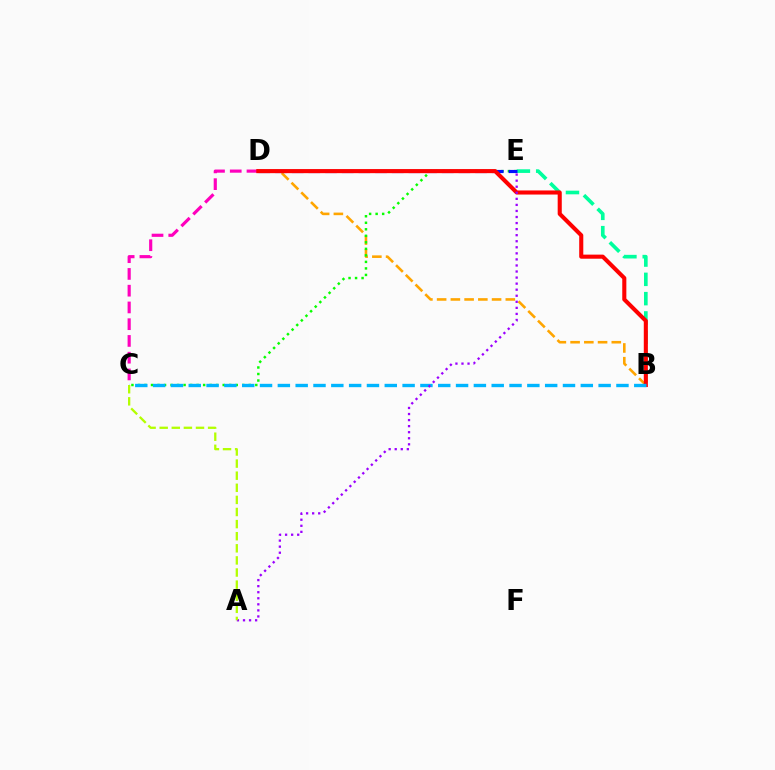{('C', 'D'): [{'color': '#ff00bd', 'line_style': 'dashed', 'thickness': 2.28}], ('B', 'D'): [{'color': '#ffa500', 'line_style': 'dashed', 'thickness': 1.87}, {'color': '#ff0000', 'line_style': 'solid', 'thickness': 2.94}], ('C', 'E'): [{'color': '#08ff00', 'line_style': 'dotted', 'thickness': 1.77}], ('B', 'E'): [{'color': '#00ff9d', 'line_style': 'dashed', 'thickness': 2.62}], ('D', 'E'): [{'color': '#0010ff', 'line_style': 'dashed', 'thickness': 2.27}], ('B', 'C'): [{'color': '#00b5ff', 'line_style': 'dashed', 'thickness': 2.42}], ('A', 'E'): [{'color': '#9b00ff', 'line_style': 'dotted', 'thickness': 1.65}], ('A', 'C'): [{'color': '#b3ff00', 'line_style': 'dashed', 'thickness': 1.64}]}